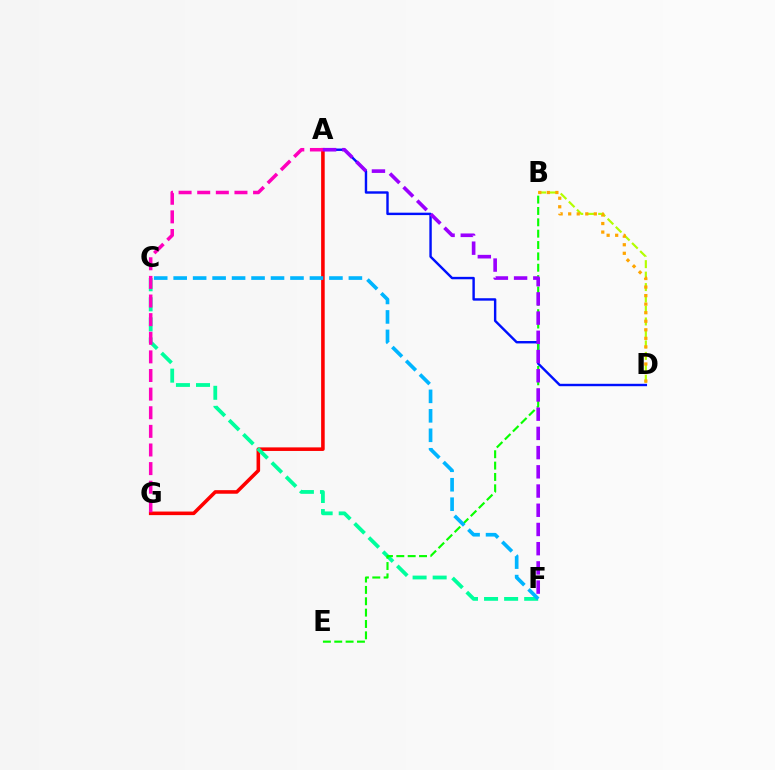{('A', 'D'): [{'color': '#0010ff', 'line_style': 'solid', 'thickness': 1.74}], ('A', 'G'): [{'color': '#ff0000', 'line_style': 'solid', 'thickness': 2.57}, {'color': '#ff00bd', 'line_style': 'dashed', 'thickness': 2.53}], ('B', 'D'): [{'color': '#b3ff00', 'line_style': 'dashed', 'thickness': 1.56}, {'color': '#ffa500', 'line_style': 'dotted', 'thickness': 2.32}], ('C', 'F'): [{'color': '#00ff9d', 'line_style': 'dashed', 'thickness': 2.73}, {'color': '#00b5ff', 'line_style': 'dashed', 'thickness': 2.64}], ('B', 'E'): [{'color': '#08ff00', 'line_style': 'dashed', 'thickness': 1.54}], ('A', 'F'): [{'color': '#9b00ff', 'line_style': 'dashed', 'thickness': 2.61}]}